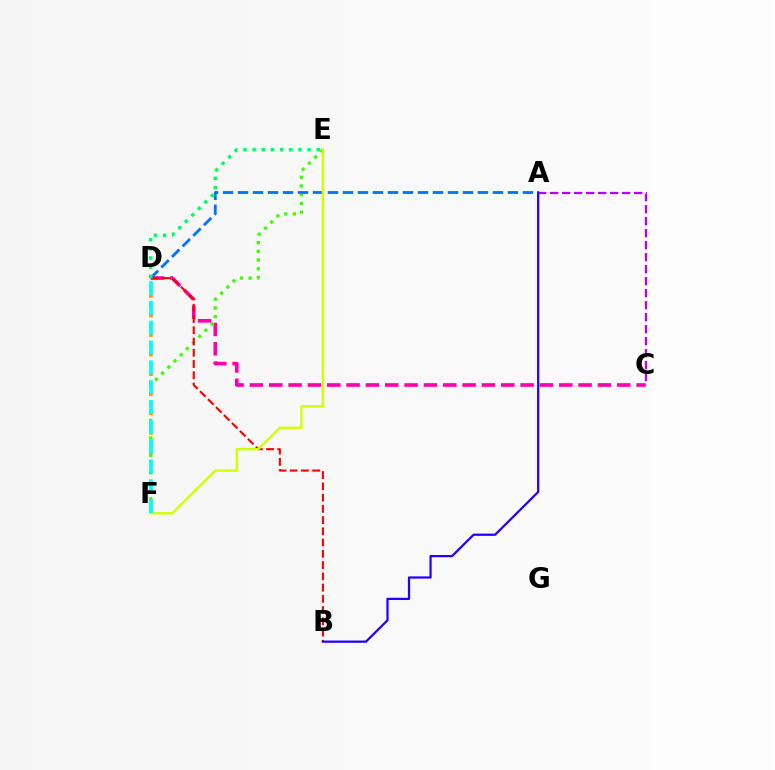{('C', 'D'): [{'color': '#ff00ac', 'line_style': 'dashed', 'thickness': 2.63}], ('E', 'F'): [{'color': '#3dff00', 'line_style': 'dotted', 'thickness': 2.37}, {'color': '#d1ff00', 'line_style': 'solid', 'thickness': 1.71}], ('B', 'D'): [{'color': '#ff0000', 'line_style': 'dashed', 'thickness': 1.53}], ('D', 'F'): [{'color': '#ff9400', 'line_style': 'dotted', 'thickness': 2.66}, {'color': '#00fff6', 'line_style': 'dashed', 'thickness': 2.69}], ('A', 'D'): [{'color': '#0074ff', 'line_style': 'dashed', 'thickness': 2.04}], ('A', 'C'): [{'color': '#b900ff', 'line_style': 'dashed', 'thickness': 1.63}], ('A', 'B'): [{'color': '#2500ff', 'line_style': 'solid', 'thickness': 1.62}], ('D', 'E'): [{'color': '#00ff5c', 'line_style': 'dotted', 'thickness': 2.49}]}